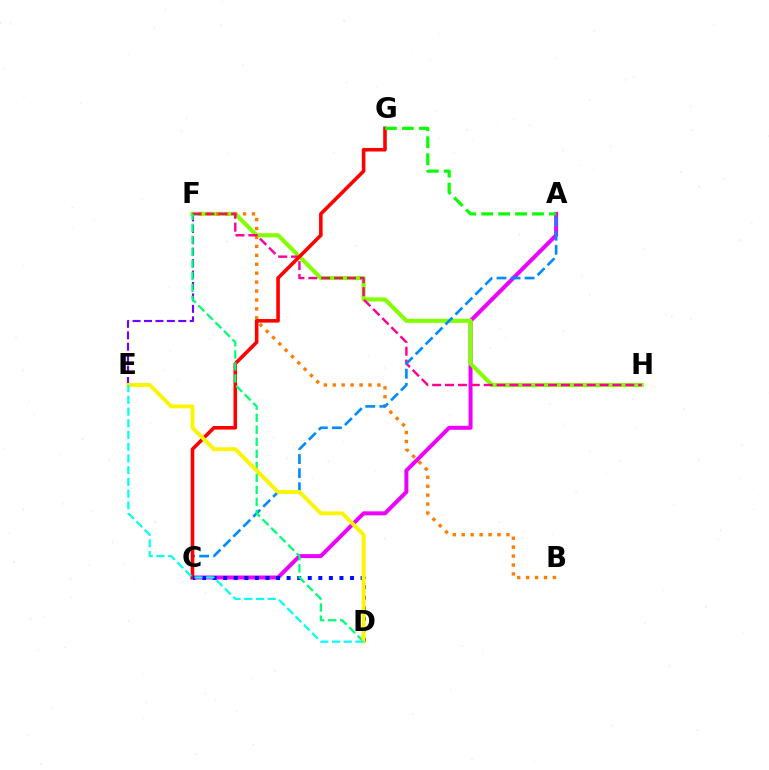{('A', 'C'): [{'color': '#ee00ff', 'line_style': 'solid', 'thickness': 2.87}, {'color': '#008cff', 'line_style': 'dashed', 'thickness': 1.91}], ('E', 'F'): [{'color': '#7200ff', 'line_style': 'dashed', 'thickness': 1.55}], ('F', 'H'): [{'color': '#84ff00', 'line_style': 'solid', 'thickness': 2.95}, {'color': '#ff0094', 'line_style': 'dashed', 'thickness': 1.75}], ('B', 'F'): [{'color': '#ff7c00', 'line_style': 'dotted', 'thickness': 2.43}], ('C', 'G'): [{'color': '#ff0000', 'line_style': 'solid', 'thickness': 2.58}], ('C', 'D'): [{'color': '#0010ff', 'line_style': 'dotted', 'thickness': 2.87}], ('D', 'F'): [{'color': '#00ff74', 'line_style': 'dashed', 'thickness': 1.63}], ('D', 'E'): [{'color': '#fcf500', 'line_style': 'solid', 'thickness': 2.79}, {'color': '#00fff6', 'line_style': 'dashed', 'thickness': 1.59}], ('A', 'G'): [{'color': '#08ff00', 'line_style': 'dashed', 'thickness': 2.3}]}